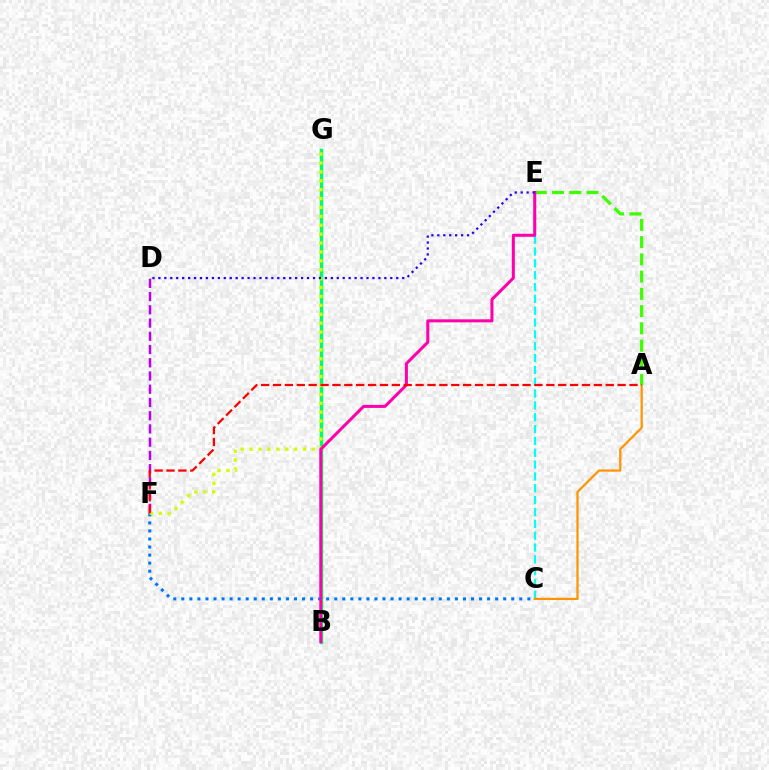{('C', 'E'): [{'color': '#00fff6', 'line_style': 'dashed', 'thickness': 1.61}], ('D', 'F'): [{'color': '#b900ff', 'line_style': 'dashed', 'thickness': 1.8}], ('A', 'C'): [{'color': '#ff9400', 'line_style': 'solid', 'thickness': 1.6}], ('A', 'E'): [{'color': '#3dff00', 'line_style': 'dashed', 'thickness': 2.34}], ('C', 'F'): [{'color': '#0074ff', 'line_style': 'dotted', 'thickness': 2.19}], ('B', 'G'): [{'color': '#00ff5c', 'line_style': 'solid', 'thickness': 2.46}], ('F', 'G'): [{'color': '#d1ff00', 'line_style': 'dotted', 'thickness': 2.42}], ('B', 'E'): [{'color': '#ff00ac', 'line_style': 'solid', 'thickness': 2.18}], ('A', 'F'): [{'color': '#ff0000', 'line_style': 'dashed', 'thickness': 1.61}], ('D', 'E'): [{'color': '#2500ff', 'line_style': 'dotted', 'thickness': 1.62}]}